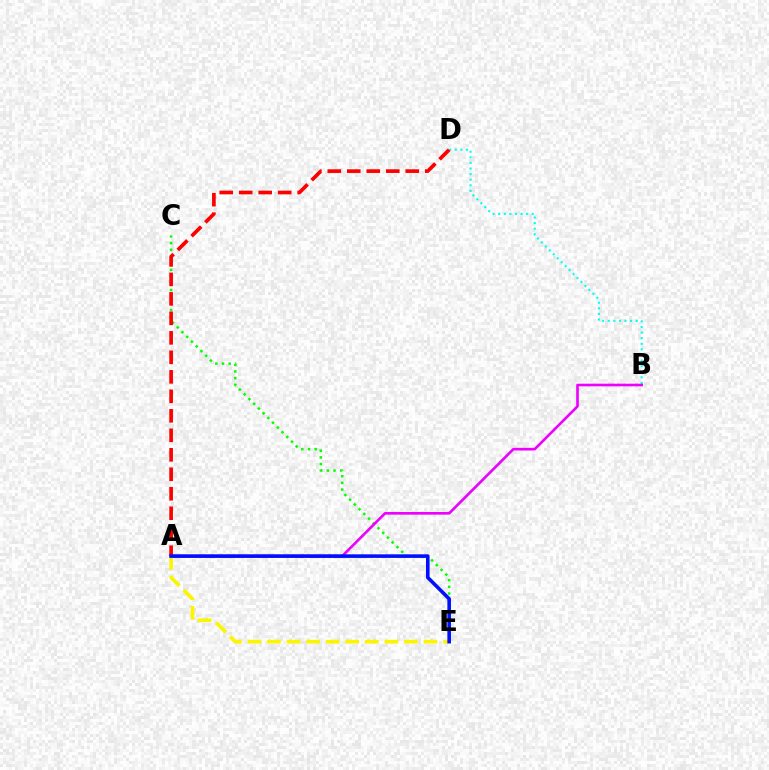{('B', 'D'): [{'color': '#00fff6', 'line_style': 'dotted', 'thickness': 1.52}], ('C', 'E'): [{'color': '#08ff00', 'line_style': 'dotted', 'thickness': 1.82}], ('A', 'B'): [{'color': '#ee00ff', 'line_style': 'solid', 'thickness': 1.9}], ('A', 'E'): [{'color': '#fcf500', 'line_style': 'dashed', 'thickness': 2.66}, {'color': '#0010ff', 'line_style': 'solid', 'thickness': 2.59}], ('A', 'D'): [{'color': '#ff0000', 'line_style': 'dashed', 'thickness': 2.65}]}